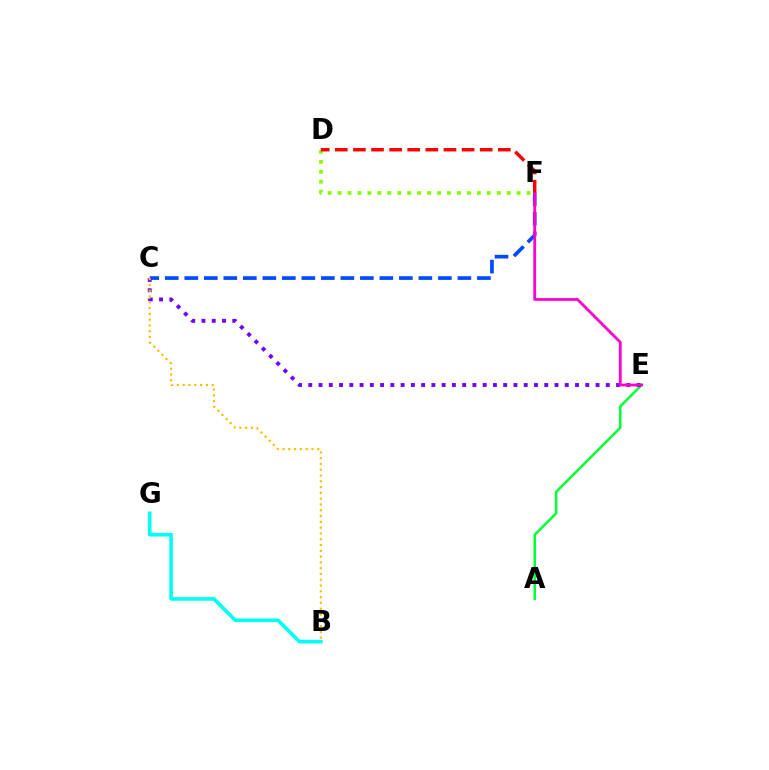{('C', 'F'): [{'color': '#004bff', 'line_style': 'dashed', 'thickness': 2.65}], ('A', 'E'): [{'color': '#00ff39', 'line_style': 'solid', 'thickness': 1.8}], ('D', 'F'): [{'color': '#84ff00', 'line_style': 'dotted', 'thickness': 2.7}, {'color': '#ff0000', 'line_style': 'dashed', 'thickness': 2.46}], ('C', 'E'): [{'color': '#7200ff', 'line_style': 'dotted', 'thickness': 2.79}], ('B', 'C'): [{'color': '#ffbd00', 'line_style': 'dotted', 'thickness': 1.57}], ('B', 'G'): [{'color': '#00fff6', 'line_style': 'solid', 'thickness': 2.62}], ('E', 'F'): [{'color': '#ff00cf', 'line_style': 'solid', 'thickness': 2.01}]}